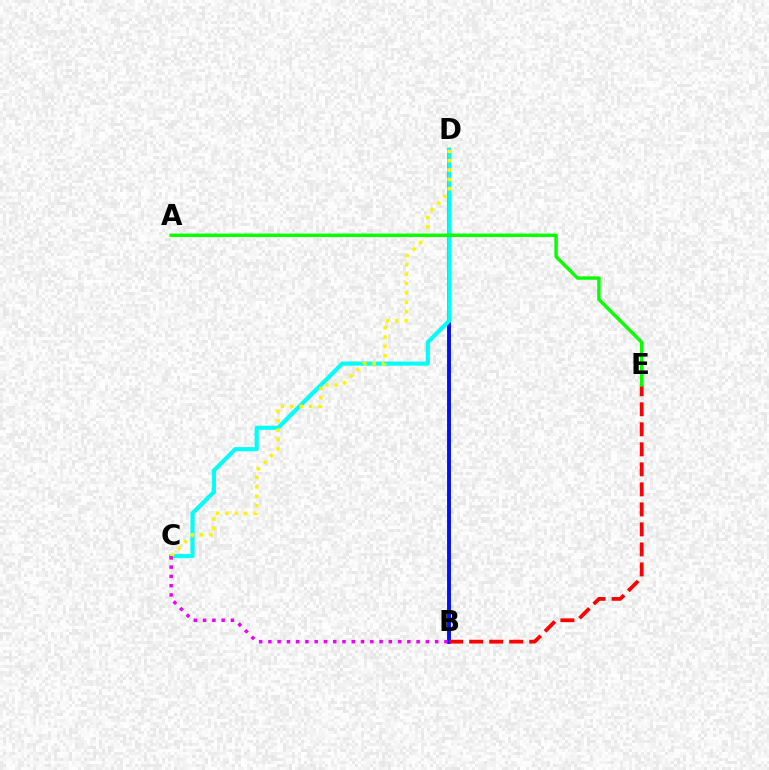{('B', 'D'): [{'color': '#0010ff', 'line_style': 'solid', 'thickness': 2.81}], ('C', 'D'): [{'color': '#00fff6', 'line_style': 'solid', 'thickness': 2.98}, {'color': '#fcf500', 'line_style': 'dotted', 'thickness': 2.55}], ('B', 'E'): [{'color': '#ff0000', 'line_style': 'dashed', 'thickness': 2.72}], ('A', 'E'): [{'color': '#08ff00', 'line_style': 'solid', 'thickness': 2.47}], ('B', 'C'): [{'color': '#ee00ff', 'line_style': 'dotted', 'thickness': 2.52}]}